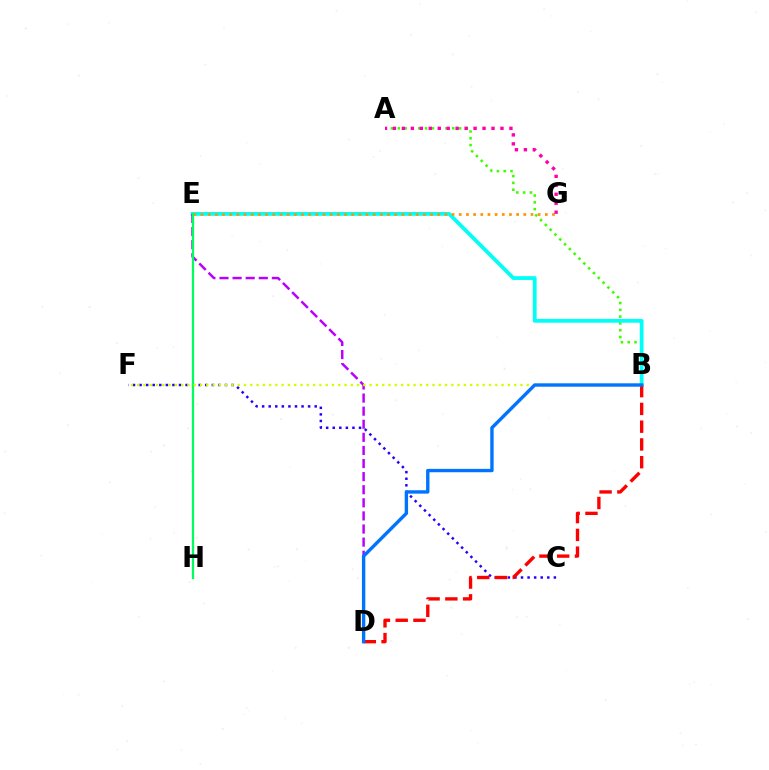{('A', 'B'): [{'color': '#3dff00', 'line_style': 'dotted', 'thickness': 1.85}], ('B', 'E'): [{'color': '#00fff6', 'line_style': 'solid', 'thickness': 2.72}], ('E', 'G'): [{'color': '#ff9400', 'line_style': 'dotted', 'thickness': 1.95}], ('C', 'F'): [{'color': '#2500ff', 'line_style': 'dotted', 'thickness': 1.79}], ('D', 'E'): [{'color': '#b900ff', 'line_style': 'dashed', 'thickness': 1.78}], ('E', 'H'): [{'color': '#00ff5c', 'line_style': 'solid', 'thickness': 1.63}], ('B', 'D'): [{'color': '#ff0000', 'line_style': 'dashed', 'thickness': 2.41}, {'color': '#0074ff', 'line_style': 'solid', 'thickness': 2.43}], ('A', 'G'): [{'color': '#ff00ac', 'line_style': 'dotted', 'thickness': 2.44}], ('B', 'F'): [{'color': '#d1ff00', 'line_style': 'dotted', 'thickness': 1.71}]}